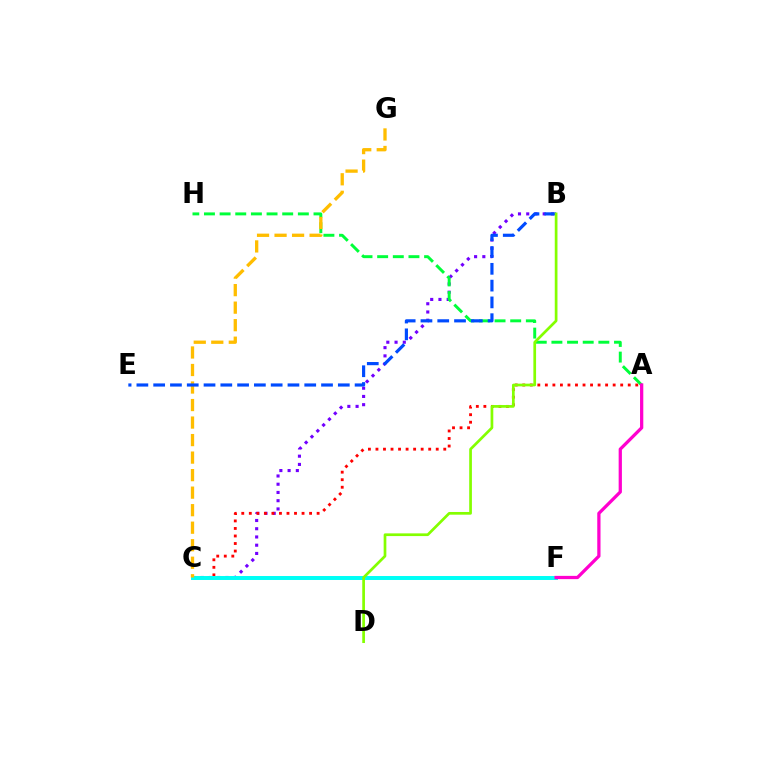{('B', 'C'): [{'color': '#7200ff', 'line_style': 'dotted', 'thickness': 2.24}], ('A', 'C'): [{'color': '#ff0000', 'line_style': 'dotted', 'thickness': 2.05}], ('C', 'F'): [{'color': '#00fff6', 'line_style': 'solid', 'thickness': 2.85}], ('A', 'H'): [{'color': '#00ff39', 'line_style': 'dashed', 'thickness': 2.13}], ('C', 'G'): [{'color': '#ffbd00', 'line_style': 'dashed', 'thickness': 2.38}], ('B', 'E'): [{'color': '#004bff', 'line_style': 'dashed', 'thickness': 2.28}], ('A', 'F'): [{'color': '#ff00cf', 'line_style': 'solid', 'thickness': 2.34}], ('B', 'D'): [{'color': '#84ff00', 'line_style': 'solid', 'thickness': 1.95}]}